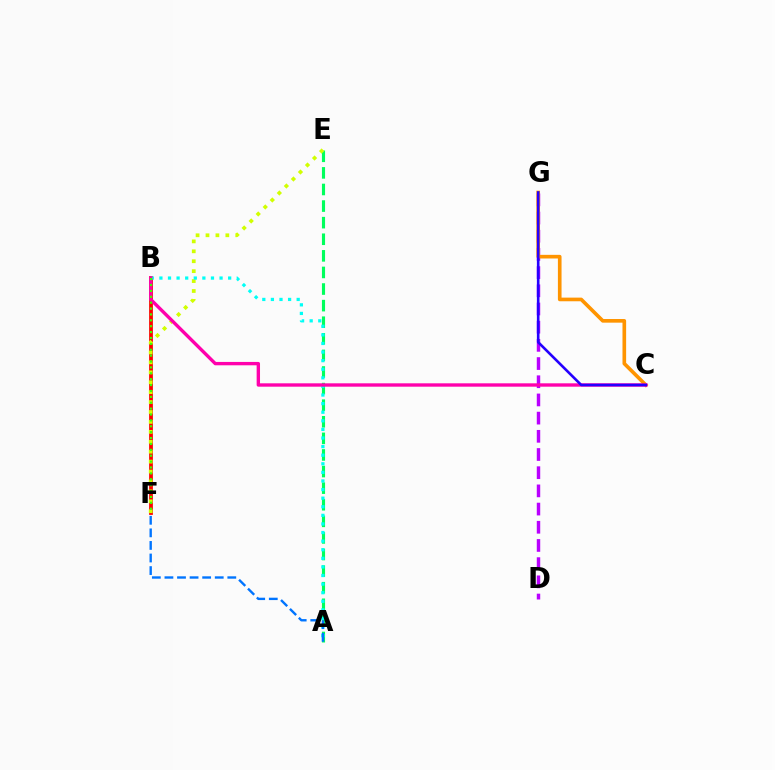{('B', 'F'): [{'color': '#ff0000', 'line_style': 'solid', 'thickness': 2.71}, {'color': '#3dff00', 'line_style': 'dotted', 'thickness': 1.6}], ('D', 'G'): [{'color': '#b900ff', 'line_style': 'dashed', 'thickness': 2.47}], ('A', 'E'): [{'color': '#00ff5c', 'line_style': 'dashed', 'thickness': 2.25}], ('E', 'F'): [{'color': '#d1ff00', 'line_style': 'dotted', 'thickness': 2.7}], ('A', 'B'): [{'color': '#00fff6', 'line_style': 'dotted', 'thickness': 2.33}], ('C', 'G'): [{'color': '#ff9400', 'line_style': 'solid', 'thickness': 2.62}, {'color': '#2500ff', 'line_style': 'solid', 'thickness': 1.89}], ('B', 'C'): [{'color': '#ff00ac', 'line_style': 'solid', 'thickness': 2.42}], ('A', 'F'): [{'color': '#0074ff', 'line_style': 'dashed', 'thickness': 1.71}]}